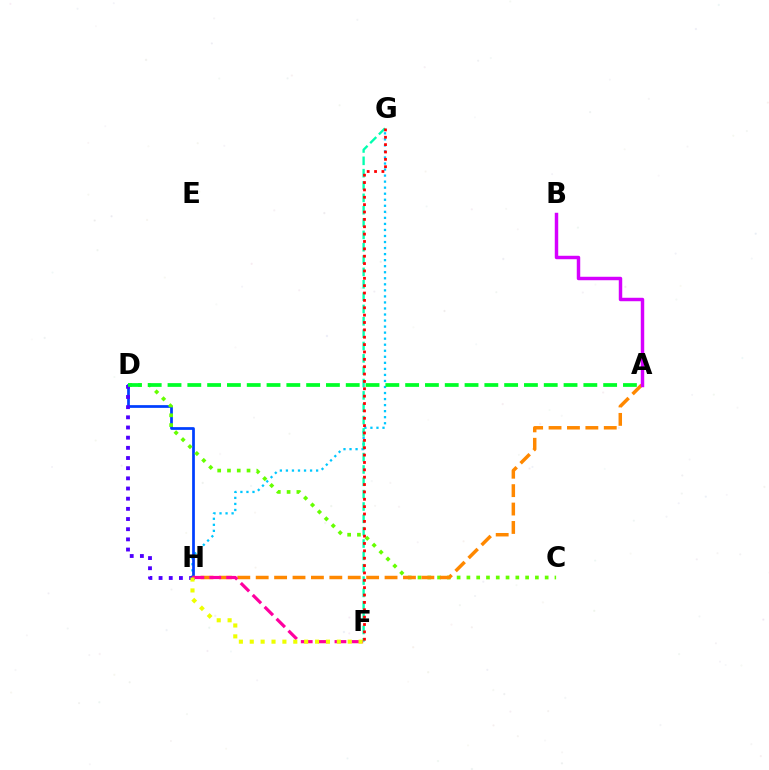{('G', 'H'): [{'color': '#00c7ff', 'line_style': 'dotted', 'thickness': 1.64}], ('D', 'H'): [{'color': '#003fff', 'line_style': 'solid', 'thickness': 1.97}, {'color': '#4f00ff', 'line_style': 'dotted', 'thickness': 2.76}], ('F', 'G'): [{'color': '#00ffaf', 'line_style': 'dashed', 'thickness': 1.68}, {'color': '#ff0000', 'line_style': 'dotted', 'thickness': 2.0}], ('C', 'D'): [{'color': '#66ff00', 'line_style': 'dotted', 'thickness': 2.66}], ('A', 'D'): [{'color': '#00ff27', 'line_style': 'dashed', 'thickness': 2.69}], ('A', 'H'): [{'color': '#ff8800', 'line_style': 'dashed', 'thickness': 2.5}], ('F', 'H'): [{'color': '#ff00a0', 'line_style': 'dashed', 'thickness': 2.29}, {'color': '#eeff00', 'line_style': 'dotted', 'thickness': 2.96}], ('A', 'B'): [{'color': '#d600ff', 'line_style': 'solid', 'thickness': 2.49}]}